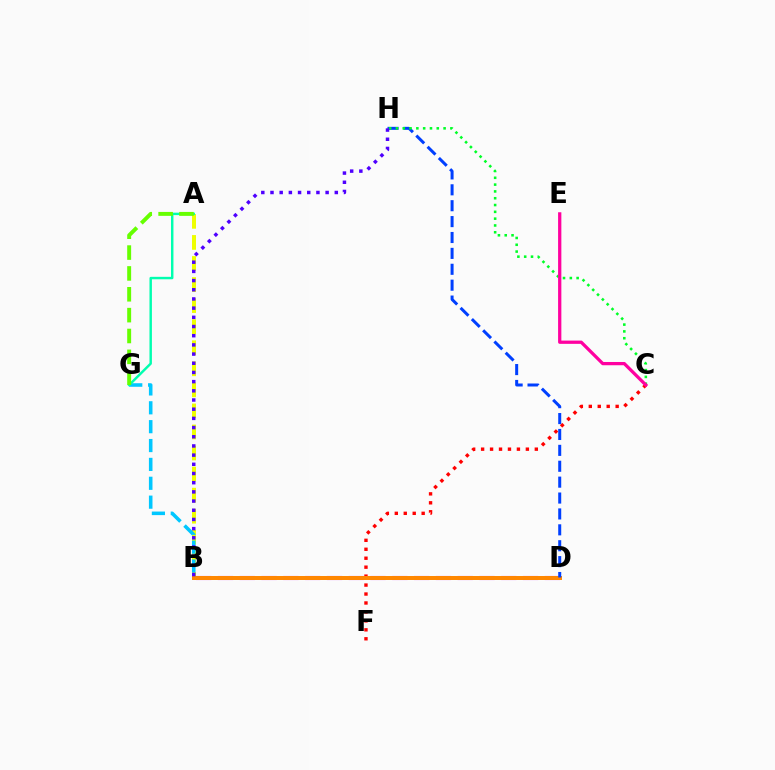{('A', 'B'): [{'color': '#eeff00', 'line_style': 'dashed', 'thickness': 2.86}], ('B', 'G'): [{'color': '#00c7ff', 'line_style': 'dashed', 'thickness': 2.56}], ('B', 'D'): [{'color': '#d600ff', 'line_style': 'dashed', 'thickness': 2.96}, {'color': '#ff8800', 'line_style': 'solid', 'thickness': 2.87}], ('A', 'G'): [{'color': '#00ffaf', 'line_style': 'solid', 'thickness': 1.76}, {'color': '#66ff00', 'line_style': 'dashed', 'thickness': 2.83}], ('C', 'F'): [{'color': '#ff0000', 'line_style': 'dotted', 'thickness': 2.43}], ('D', 'H'): [{'color': '#003fff', 'line_style': 'dashed', 'thickness': 2.16}], ('C', 'H'): [{'color': '#00ff27', 'line_style': 'dotted', 'thickness': 1.85}], ('B', 'H'): [{'color': '#4f00ff', 'line_style': 'dotted', 'thickness': 2.5}], ('C', 'E'): [{'color': '#ff00a0', 'line_style': 'solid', 'thickness': 2.35}]}